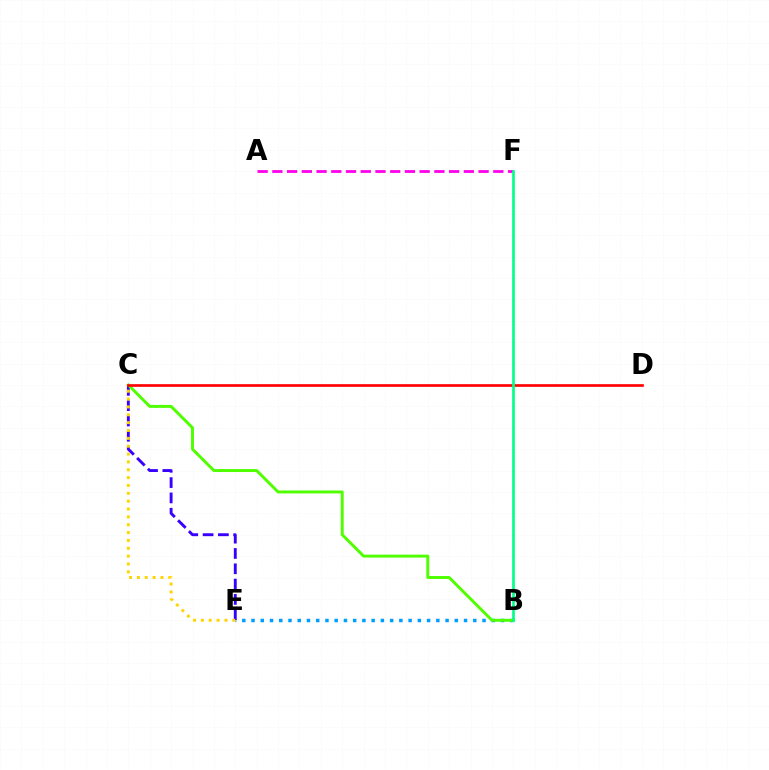{('B', 'E'): [{'color': '#009eff', 'line_style': 'dotted', 'thickness': 2.51}], ('C', 'E'): [{'color': '#3700ff', 'line_style': 'dashed', 'thickness': 2.08}, {'color': '#ffd500', 'line_style': 'dotted', 'thickness': 2.13}], ('B', 'C'): [{'color': '#4fff00', 'line_style': 'solid', 'thickness': 2.12}], ('A', 'F'): [{'color': '#ff00ed', 'line_style': 'dashed', 'thickness': 2.0}], ('C', 'D'): [{'color': '#ff0000', 'line_style': 'solid', 'thickness': 1.92}], ('B', 'F'): [{'color': '#00ff86', 'line_style': 'solid', 'thickness': 1.92}]}